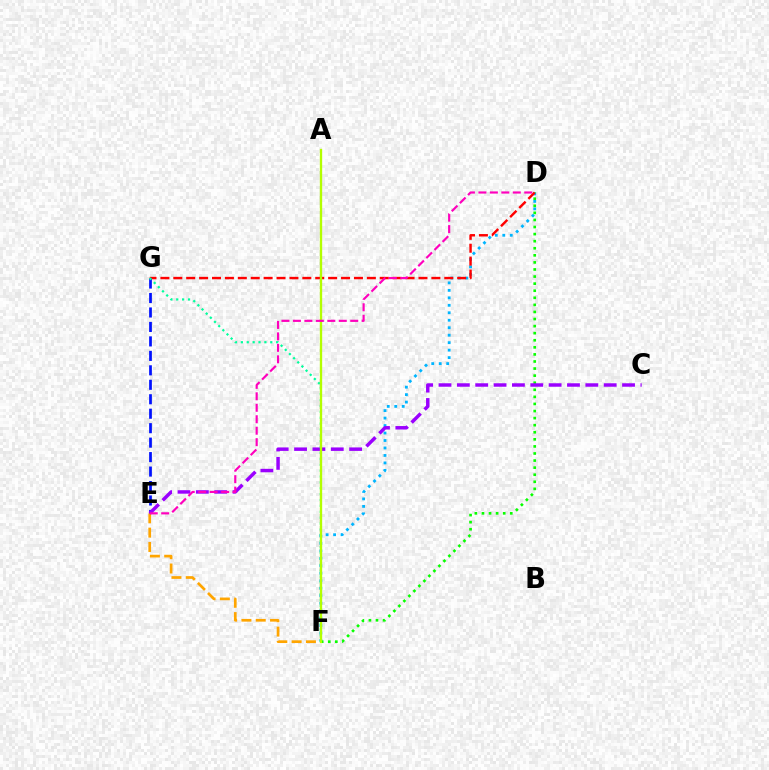{('E', 'F'): [{'color': '#ffa500', 'line_style': 'dashed', 'thickness': 1.94}], ('D', 'F'): [{'color': '#00b5ff', 'line_style': 'dotted', 'thickness': 2.03}, {'color': '#08ff00', 'line_style': 'dotted', 'thickness': 1.92}], ('D', 'G'): [{'color': '#ff0000', 'line_style': 'dashed', 'thickness': 1.75}], ('E', 'G'): [{'color': '#0010ff', 'line_style': 'dashed', 'thickness': 1.96}], ('C', 'E'): [{'color': '#9b00ff', 'line_style': 'dashed', 'thickness': 2.49}], ('F', 'G'): [{'color': '#00ff9d', 'line_style': 'dotted', 'thickness': 1.6}], ('A', 'F'): [{'color': '#b3ff00', 'line_style': 'solid', 'thickness': 1.68}], ('D', 'E'): [{'color': '#ff00bd', 'line_style': 'dashed', 'thickness': 1.56}]}